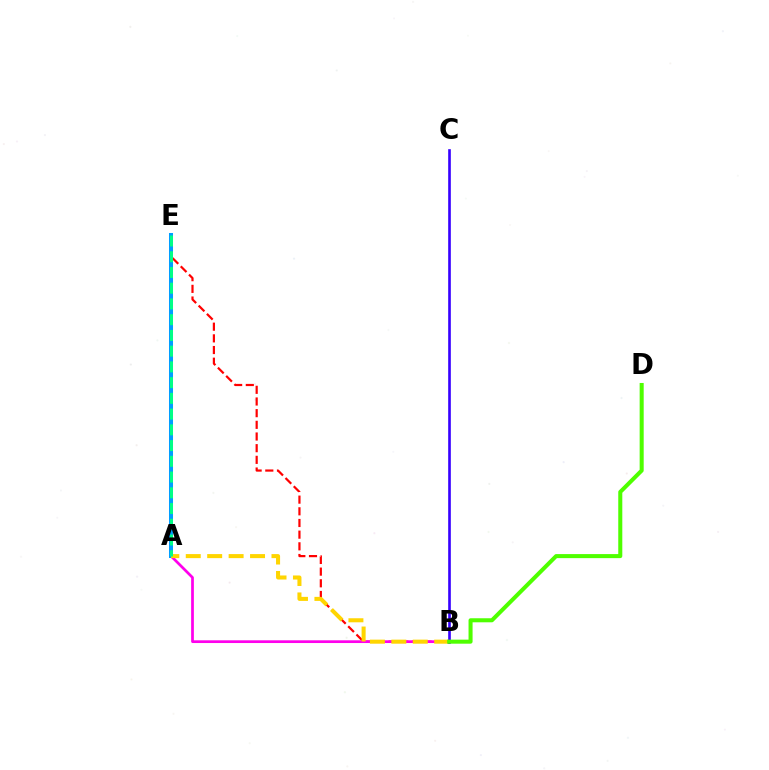{('B', 'E'): [{'color': '#ff0000', 'line_style': 'dashed', 'thickness': 1.59}], ('A', 'B'): [{'color': '#ff00ed', 'line_style': 'solid', 'thickness': 1.97}, {'color': '#ffd500', 'line_style': 'dashed', 'thickness': 2.91}], ('A', 'E'): [{'color': '#009eff', 'line_style': 'solid', 'thickness': 2.89}, {'color': '#00ff86', 'line_style': 'dashed', 'thickness': 2.14}], ('B', 'C'): [{'color': '#3700ff', 'line_style': 'solid', 'thickness': 1.9}], ('B', 'D'): [{'color': '#4fff00', 'line_style': 'solid', 'thickness': 2.91}]}